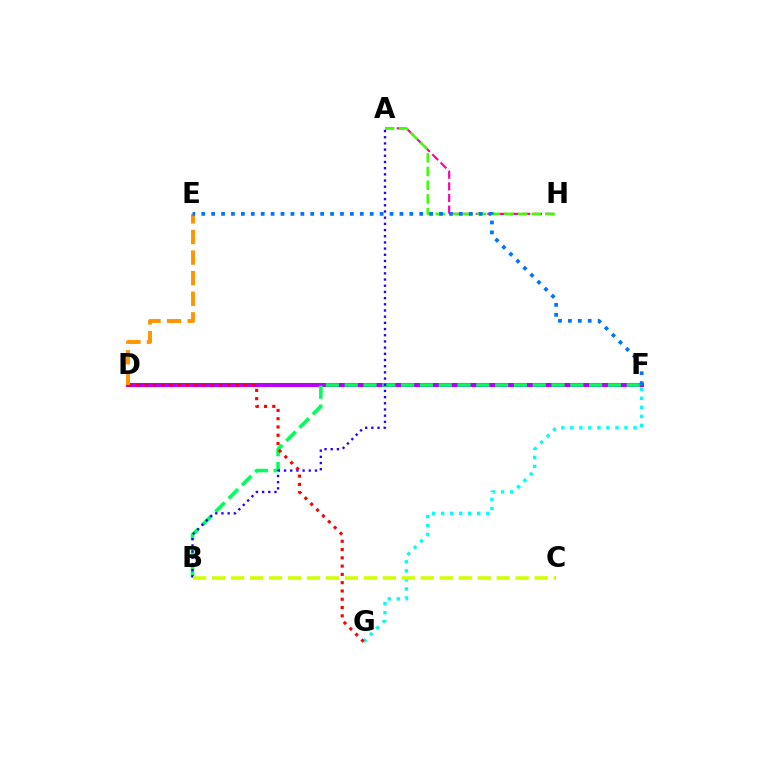{('D', 'F'): [{'color': '#b900ff', 'line_style': 'solid', 'thickness': 2.9}], ('A', 'H'): [{'color': '#ff00ac', 'line_style': 'dashed', 'thickness': 1.58}, {'color': '#3dff00', 'line_style': 'dashed', 'thickness': 1.86}], ('B', 'F'): [{'color': '#00ff5c', 'line_style': 'dashed', 'thickness': 2.55}], ('A', 'B'): [{'color': '#2500ff', 'line_style': 'dotted', 'thickness': 1.68}], ('F', 'G'): [{'color': '#00fff6', 'line_style': 'dotted', 'thickness': 2.45}], ('D', 'G'): [{'color': '#ff0000', 'line_style': 'dotted', 'thickness': 2.25}], ('D', 'E'): [{'color': '#ff9400', 'line_style': 'dashed', 'thickness': 2.8}], ('E', 'F'): [{'color': '#0074ff', 'line_style': 'dotted', 'thickness': 2.69}], ('B', 'C'): [{'color': '#d1ff00', 'line_style': 'dashed', 'thickness': 2.58}]}